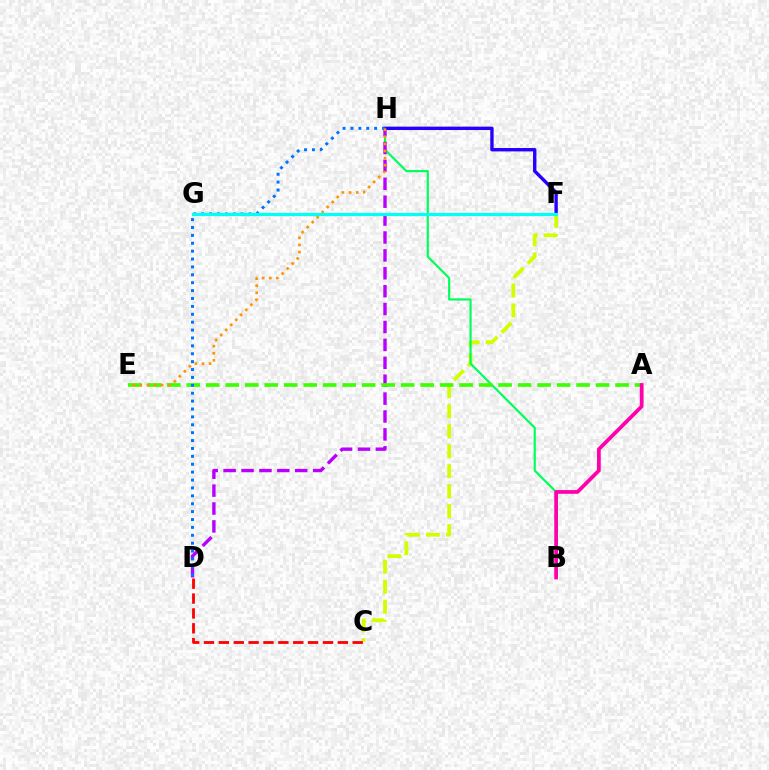{('C', 'F'): [{'color': '#d1ff00', 'line_style': 'dashed', 'thickness': 2.71}], ('B', 'H'): [{'color': '#00ff5c', 'line_style': 'solid', 'thickness': 1.56}], ('D', 'H'): [{'color': '#b900ff', 'line_style': 'dashed', 'thickness': 2.43}, {'color': '#0074ff', 'line_style': 'dotted', 'thickness': 2.14}], ('F', 'H'): [{'color': '#2500ff', 'line_style': 'solid', 'thickness': 2.43}], ('C', 'D'): [{'color': '#ff0000', 'line_style': 'dashed', 'thickness': 2.02}], ('A', 'E'): [{'color': '#3dff00', 'line_style': 'dashed', 'thickness': 2.65}], ('E', 'H'): [{'color': '#ff9400', 'line_style': 'dotted', 'thickness': 1.93}], ('A', 'B'): [{'color': '#ff00ac', 'line_style': 'solid', 'thickness': 2.69}], ('F', 'G'): [{'color': '#00fff6', 'line_style': 'solid', 'thickness': 2.31}]}